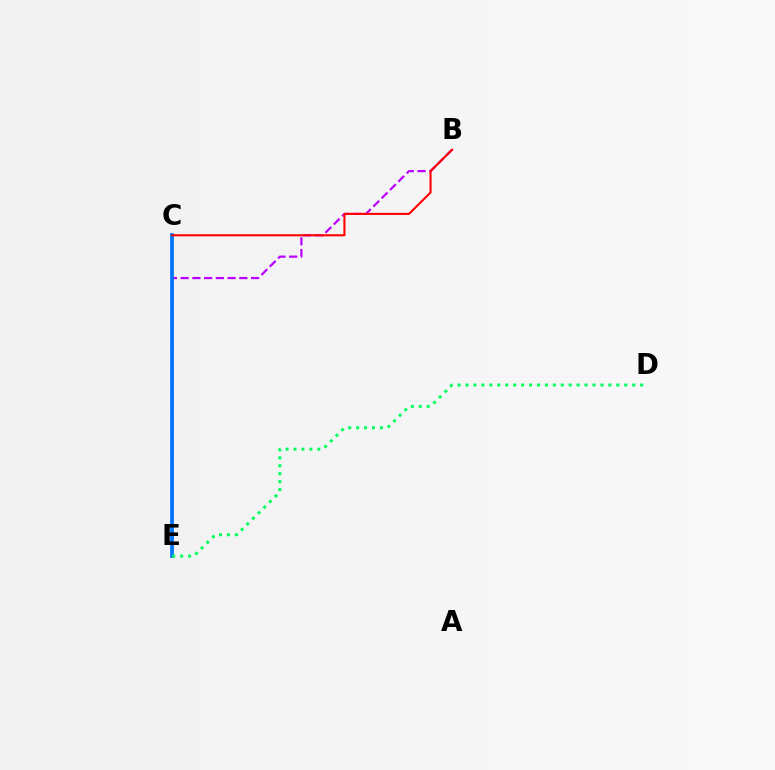{('C', 'E'): [{'color': '#d1ff00', 'line_style': 'solid', 'thickness': 1.87}, {'color': '#0074ff', 'line_style': 'solid', 'thickness': 2.68}], ('B', 'E'): [{'color': '#b900ff', 'line_style': 'dashed', 'thickness': 1.6}], ('B', 'C'): [{'color': '#ff0000', 'line_style': 'solid', 'thickness': 1.51}], ('D', 'E'): [{'color': '#00ff5c', 'line_style': 'dotted', 'thickness': 2.16}]}